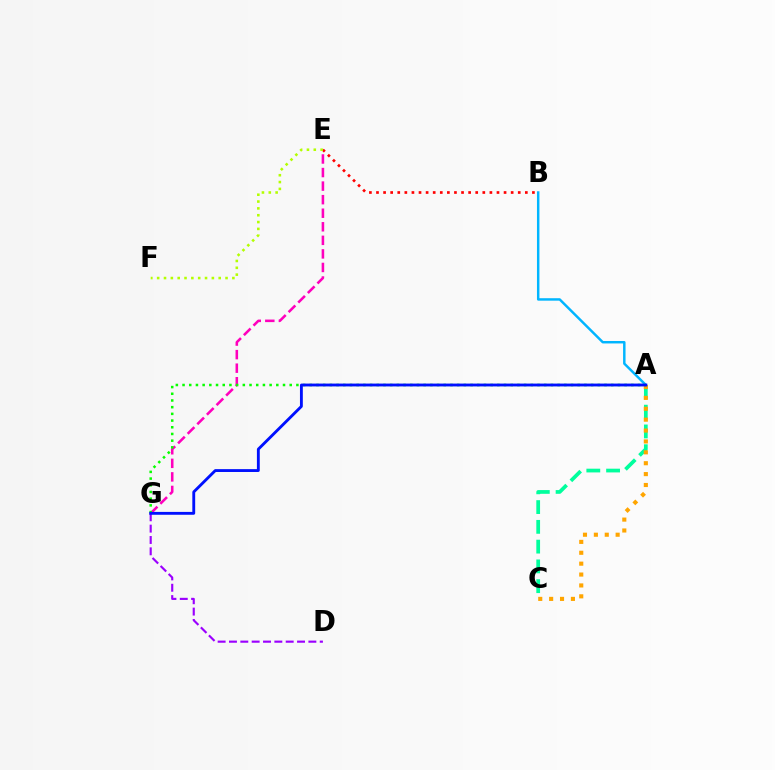{('A', 'B'): [{'color': '#00b5ff', 'line_style': 'solid', 'thickness': 1.77}], ('E', 'G'): [{'color': '#ff00bd', 'line_style': 'dashed', 'thickness': 1.84}], ('D', 'G'): [{'color': '#9b00ff', 'line_style': 'dashed', 'thickness': 1.54}], ('B', 'E'): [{'color': '#ff0000', 'line_style': 'dotted', 'thickness': 1.93}], ('E', 'F'): [{'color': '#b3ff00', 'line_style': 'dotted', 'thickness': 1.86}], ('A', 'C'): [{'color': '#00ff9d', 'line_style': 'dashed', 'thickness': 2.69}, {'color': '#ffa500', 'line_style': 'dotted', 'thickness': 2.96}], ('A', 'G'): [{'color': '#08ff00', 'line_style': 'dotted', 'thickness': 1.82}, {'color': '#0010ff', 'line_style': 'solid', 'thickness': 2.06}]}